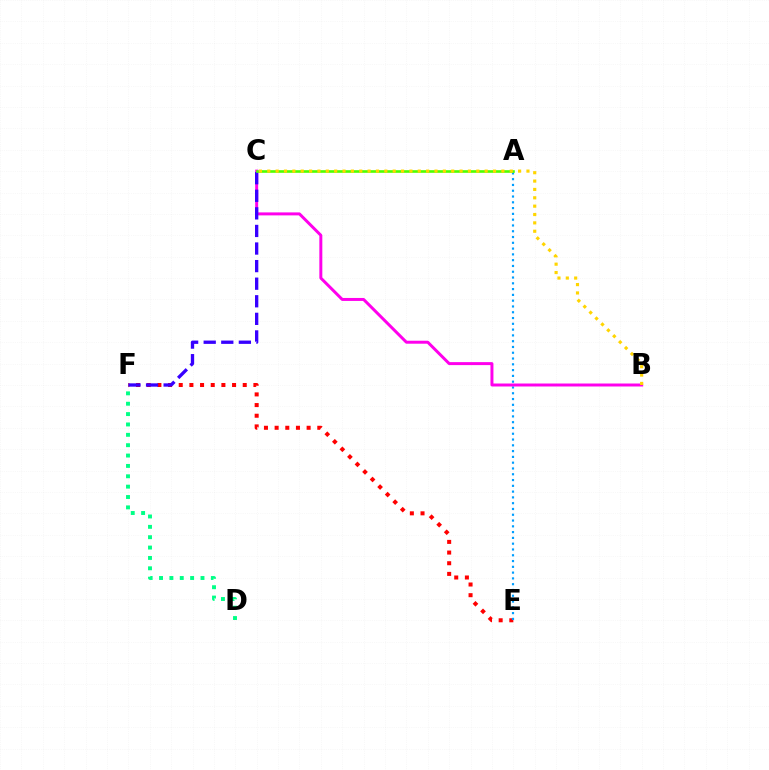{('E', 'F'): [{'color': '#ff0000', 'line_style': 'dotted', 'thickness': 2.9}], ('A', 'E'): [{'color': '#009eff', 'line_style': 'dotted', 'thickness': 1.57}], ('D', 'F'): [{'color': '#00ff86', 'line_style': 'dotted', 'thickness': 2.82}], ('B', 'C'): [{'color': '#ff00ed', 'line_style': 'solid', 'thickness': 2.14}, {'color': '#ffd500', 'line_style': 'dotted', 'thickness': 2.27}], ('C', 'F'): [{'color': '#3700ff', 'line_style': 'dashed', 'thickness': 2.39}], ('A', 'C'): [{'color': '#4fff00', 'line_style': 'solid', 'thickness': 1.9}]}